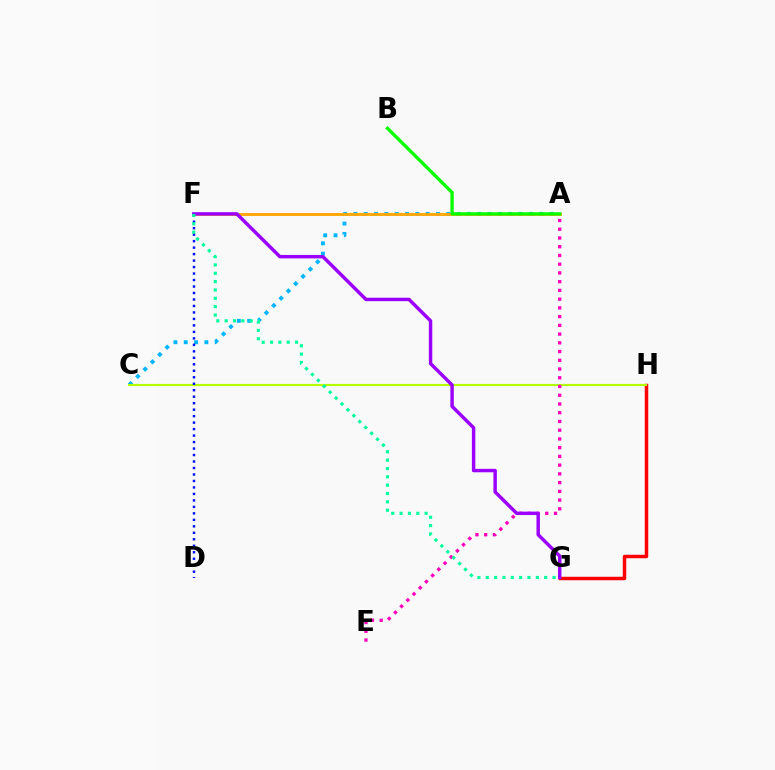{('G', 'H'): [{'color': '#ff0000', 'line_style': 'solid', 'thickness': 2.51}], ('A', 'C'): [{'color': '#00b5ff', 'line_style': 'dotted', 'thickness': 2.8}], ('A', 'F'): [{'color': '#ffa500', 'line_style': 'solid', 'thickness': 2.04}], ('C', 'H'): [{'color': '#b3ff00', 'line_style': 'solid', 'thickness': 1.56}], ('A', 'E'): [{'color': '#ff00bd', 'line_style': 'dotted', 'thickness': 2.37}], ('D', 'F'): [{'color': '#0010ff', 'line_style': 'dotted', 'thickness': 1.76}], ('F', 'G'): [{'color': '#9b00ff', 'line_style': 'solid', 'thickness': 2.48}, {'color': '#00ff9d', 'line_style': 'dotted', 'thickness': 2.27}], ('A', 'B'): [{'color': '#08ff00', 'line_style': 'solid', 'thickness': 2.39}]}